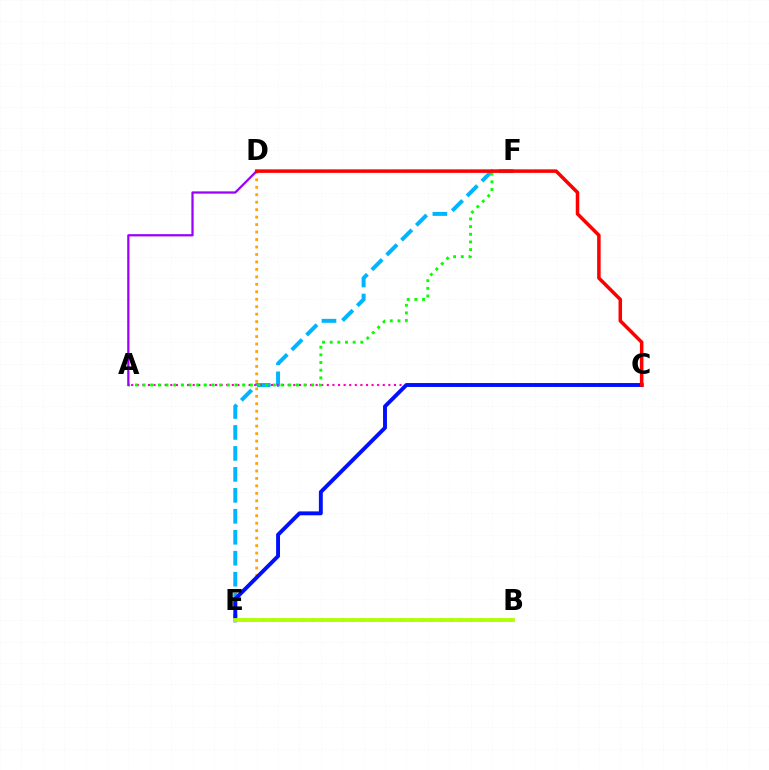{('E', 'F'): [{'color': '#00b5ff', 'line_style': 'dashed', 'thickness': 2.85}], ('A', 'C'): [{'color': '#ff00bd', 'line_style': 'dotted', 'thickness': 1.52}], ('A', 'F'): [{'color': '#08ff00', 'line_style': 'dotted', 'thickness': 2.08}], ('D', 'E'): [{'color': '#ffa500', 'line_style': 'dotted', 'thickness': 2.03}], ('A', 'D'): [{'color': '#9b00ff', 'line_style': 'solid', 'thickness': 1.62}], ('B', 'E'): [{'color': '#00ff9d', 'line_style': 'dotted', 'thickness': 2.69}, {'color': '#b3ff00', 'line_style': 'solid', 'thickness': 2.76}], ('C', 'E'): [{'color': '#0010ff', 'line_style': 'solid', 'thickness': 2.81}], ('C', 'D'): [{'color': '#ff0000', 'line_style': 'solid', 'thickness': 2.53}]}